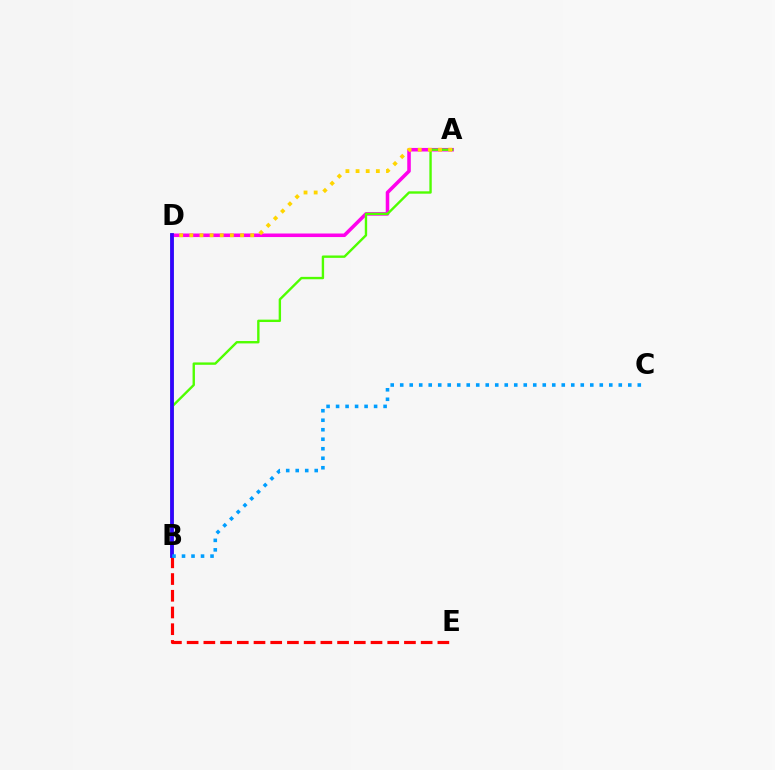{('B', 'D'): [{'color': '#00ff86', 'line_style': 'solid', 'thickness': 2.6}, {'color': '#3700ff', 'line_style': 'solid', 'thickness': 2.69}], ('B', 'E'): [{'color': '#ff0000', 'line_style': 'dashed', 'thickness': 2.27}], ('A', 'D'): [{'color': '#ff00ed', 'line_style': 'solid', 'thickness': 2.55}, {'color': '#ffd500', 'line_style': 'dotted', 'thickness': 2.76}], ('A', 'B'): [{'color': '#4fff00', 'line_style': 'solid', 'thickness': 1.72}], ('B', 'C'): [{'color': '#009eff', 'line_style': 'dotted', 'thickness': 2.58}]}